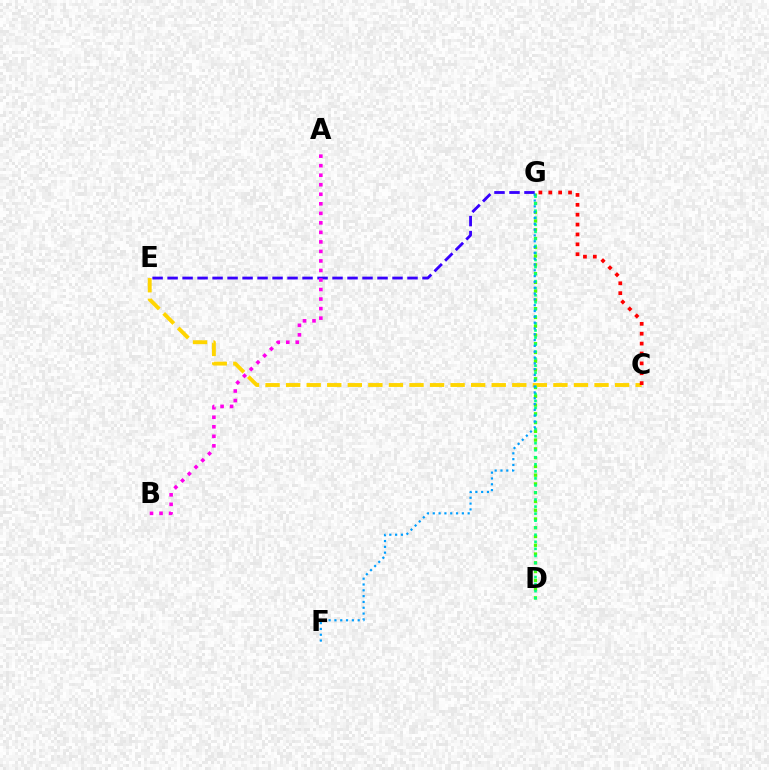{('D', 'G'): [{'color': '#4fff00', 'line_style': 'dotted', 'thickness': 2.38}, {'color': '#00ff86', 'line_style': 'dotted', 'thickness': 1.91}], ('E', 'G'): [{'color': '#3700ff', 'line_style': 'dashed', 'thickness': 2.04}], ('C', 'E'): [{'color': '#ffd500', 'line_style': 'dashed', 'thickness': 2.79}], ('C', 'G'): [{'color': '#ff0000', 'line_style': 'dotted', 'thickness': 2.69}], ('A', 'B'): [{'color': '#ff00ed', 'line_style': 'dotted', 'thickness': 2.59}], ('F', 'G'): [{'color': '#009eff', 'line_style': 'dotted', 'thickness': 1.58}]}